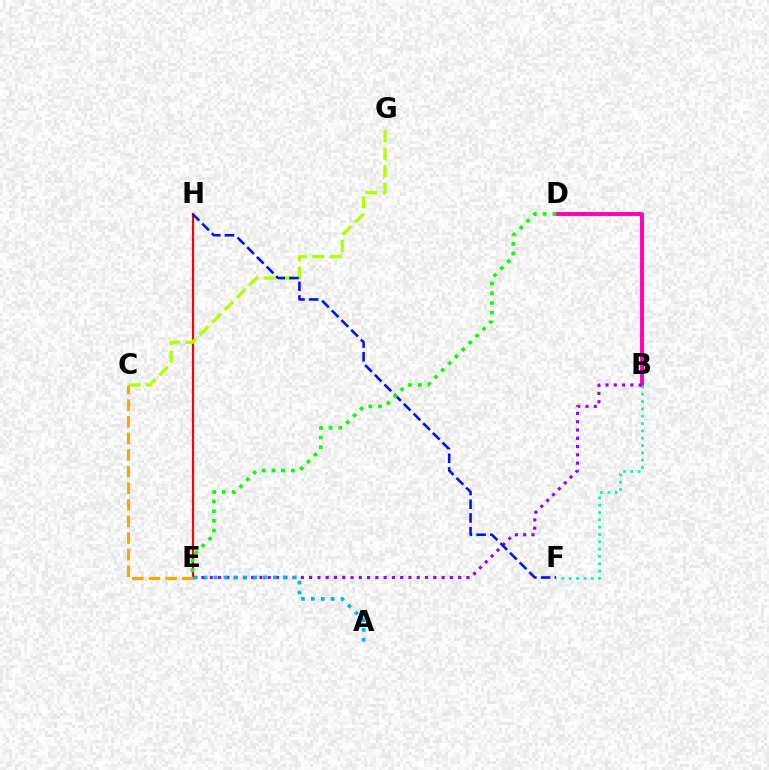{('B', 'D'): [{'color': '#ff00bd', 'line_style': 'solid', 'thickness': 2.82}], ('E', 'H'): [{'color': '#ff0000', 'line_style': 'solid', 'thickness': 1.58}], ('C', 'G'): [{'color': '#b3ff00', 'line_style': 'dashed', 'thickness': 2.37}], ('B', 'F'): [{'color': '#00ff9d', 'line_style': 'dotted', 'thickness': 1.99}], ('B', 'E'): [{'color': '#9b00ff', 'line_style': 'dotted', 'thickness': 2.25}], ('C', 'E'): [{'color': '#ffa500', 'line_style': 'dashed', 'thickness': 2.26}], ('F', 'H'): [{'color': '#0010ff', 'line_style': 'dashed', 'thickness': 1.86}], ('D', 'E'): [{'color': '#08ff00', 'line_style': 'dotted', 'thickness': 2.64}], ('A', 'E'): [{'color': '#00b5ff', 'line_style': 'dotted', 'thickness': 2.69}]}